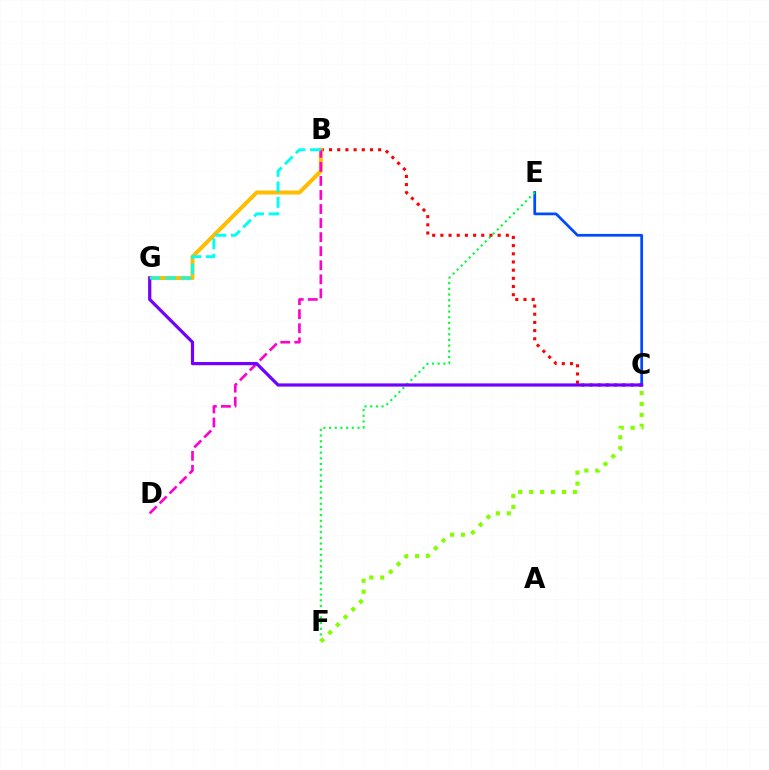{('B', 'C'): [{'color': '#ff0000', 'line_style': 'dotted', 'thickness': 2.22}], ('C', 'E'): [{'color': '#004bff', 'line_style': 'solid', 'thickness': 1.97}], ('E', 'F'): [{'color': '#00ff39', 'line_style': 'dotted', 'thickness': 1.54}], ('B', 'G'): [{'color': '#ffbd00', 'line_style': 'solid', 'thickness': 2.88}, {'color': '#00fff6', 'line_style': 'dashed', 'thickness': 2.11}], ('B', 'D'): [{'color': '#ff00cf', 'line_style': 'dashed', 'thickness': 1.91}], ('C', 'G'): [{'color': '#7200ff', 'line_style': 'solid', 'thickness': 2.3}], ('C', 'F'): [{'color': '#84ff00', 'line_style': 'dotted', 'thickness': 2.97}]}